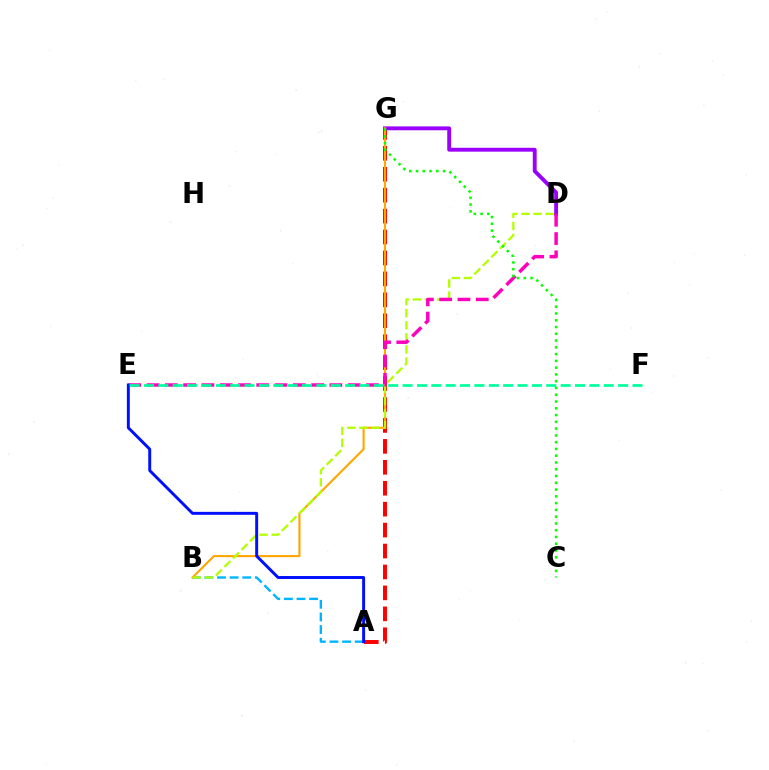{('A', 'B'): [{'color': '#00b5ff', 'line_style': 'dashed', 'thickness': 1.71}], ('A', 'G'): [{'color': '#ff0000', 'line_style': 'dashed', 'thickness': 2.84}], ('D', 'G'): [{'color': '#9b00ff', 'line_style': 'solid', 'thickness': 2.78}], ('B', 'G'): [{'color': '#ffa500', 'line_style': 'solid', 'thickness': 1.52}], ('B', 'D'): [{'color': '#b3ff00', 'line_style': 'dashed', 'thickness': 1.64}], ('D', 'E'): [{'color': '#ff00bd', 'line_style': 'dashed', 'thickness': 2.48}], ('A', 'E'): [{'color': '#0010ff', 'line_style': 'solid', 'thickness': 2.12}], ('C', 'G'): [{'color': '#08ff00', 'line_style': 'dotted', 'thickness': 1.84}], ('E', 'F'): [{'color': '#00ff9d', 'line_style': 'dashed', 'thickness': 1.95}]}